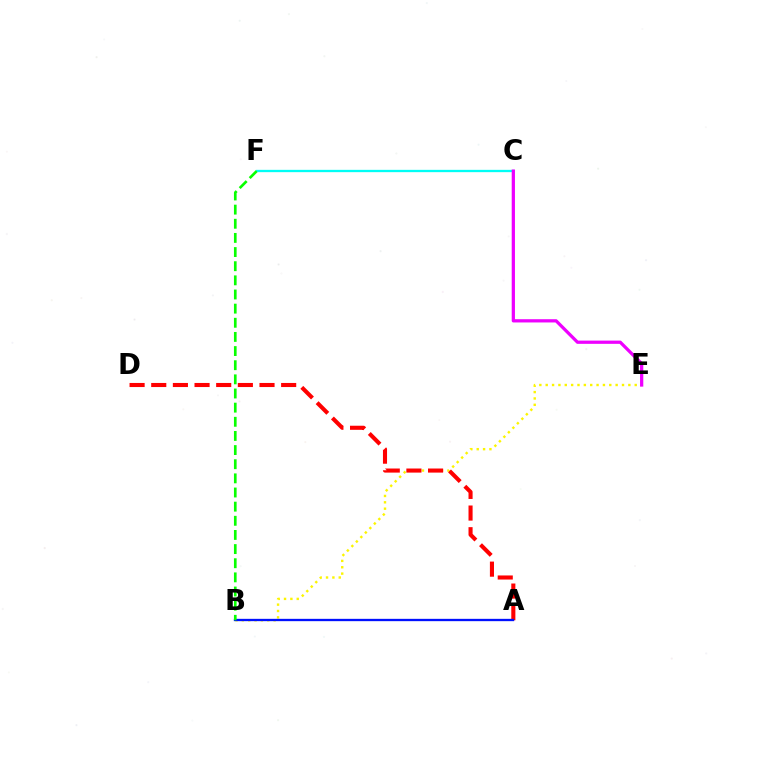{('B', 'E'): [{'color': '#fcf500', 'line_style': 'dotted', 'thickness': 1.73}], ('A', 'D'): [{'color': '#ff0000', 'line_style': 'dashed', 'thickness': 2.94}], ('C', 'F'): [{'color': '#00fff6', 'line_style': 'solid', 'thickness': 1.67}], ('A', 'B'): [{'color': '#0010ff', 'line_style': 'solid', 'thickness': 1.67}], ('B', 'F'): [{'color': '#08ff00', 'line_style': 'dashed', 'thickness': 1.92}], ('C', 'E'): [{'color': '#ee00ff', 'line_style': 'solid', 'thickness': 2.34}]}